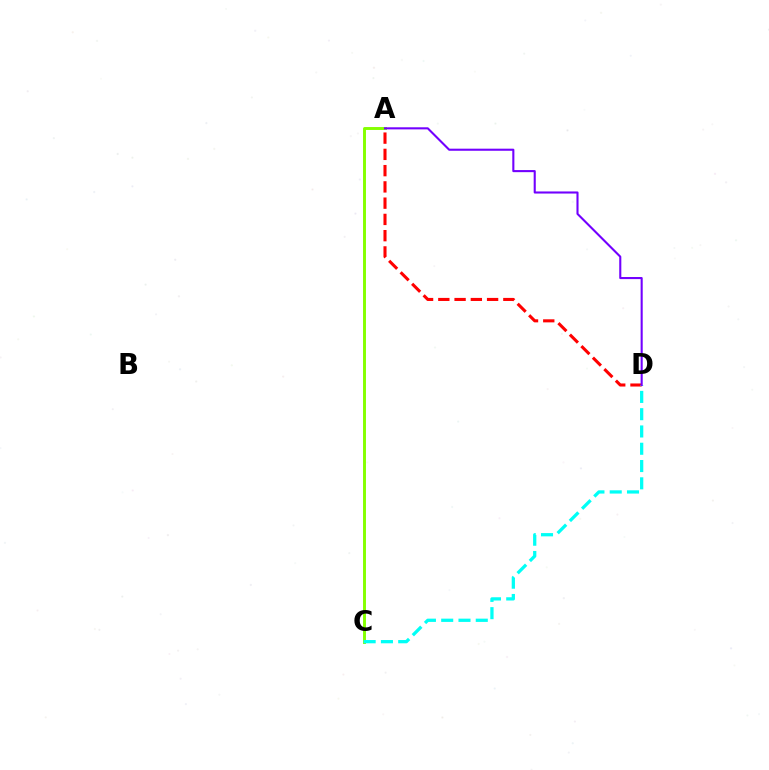{('A', 'D'): [{'color': '#ff0000', 'line_style': 'dashed', 'thickness': 2.21}, {'color': '#7200ff', 'line_style': 'solid', 'thickness': 1.51}], ('A', 'C'): [{'color': '#84ff00', 'line_style': 'solid', 'thickness': 2.11}], ('C', 'D'): [{'color': '#00fff6', 'line_style': 'dashed', 'thickness': 2.35}]}